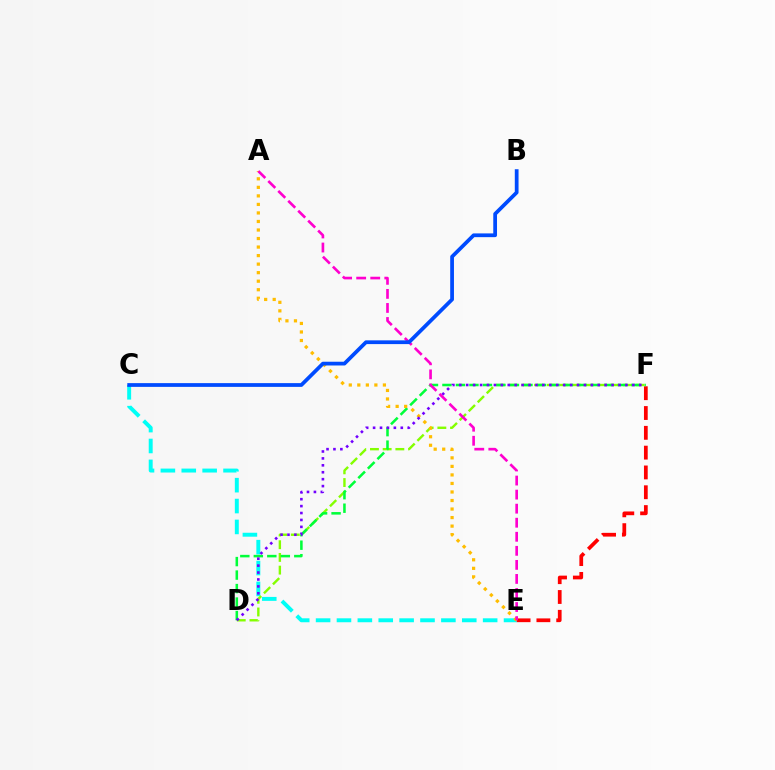{('C', 'E'): [{'color': '#00fff6', 'line_style': 'dashed', 'thickness': 2.84}], ('E', 'F'): [{'color': '#ff0000', 'line_style': 'dashed', 'thickness': 2.69}], ('D', 'F'): [{'color': '#84ff00', 'line_style': 'dashed', 'thickness': 1.73}, {'color': '#00ff39', 'line_style': 'dashed', 'thickness': 1.83}, {'color': '#7200ff', 'line_style': 'dotted', 'thickness': 1.88}], ('A', 'E'): [{'color': '#ffbd00', 'line_style': 'dotted', 'thickness': 2.32}, {'color': '#ff00cf', 'line_style': 'dashed', 'thickness': 1.91}], ('B', 'C'): [{'color': '#004bff', 'line_style': 'solid', 'thickness': 2.7}]}